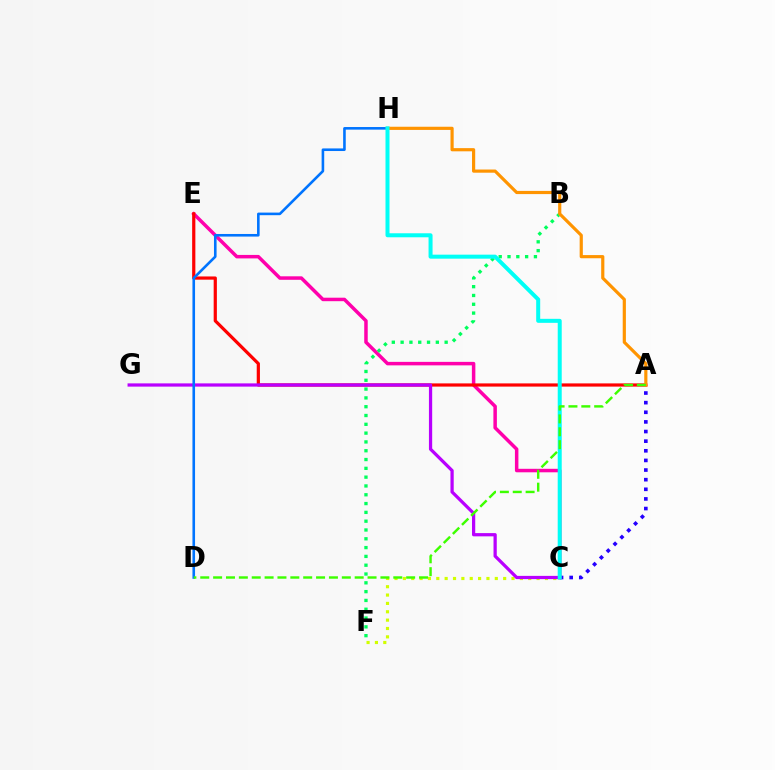{('A', 'C'): [{'color': '#2500ff', 'line_style': 'dotted', 'thickness': 2.62}], ('C', 'E'): [{'color': '#ff00ac', 'line_style': 'solid', 'thickness': 2.51}], ('A', 'E'): [{'color': '#ff0000', 'line_style': 'solid', 'thickness': 2.31}], ('C', 'F'): [{'color': '#d1ff00', 'line_style': 'dotted', 'thickness': 2.27}], ('C', 'G'): [{'color': '#b900ff', 'line_style': 'solid', 'thickness': 2.33}], ('D', 'H'): [{'color': '#0074ff', 'line_style': 'solid', 'thickness': 1.87}], ('B', 'F'): [{'color': '#00ff5c', 'line_style': 'dotted', 'thickness': 2.39}], ('A', 'H'): [{'color': '#ff9400', 'line_style': 'solid', 'thickness': 2.29}], ('C', 'H'): [{'color': '#00fff6', 'line_style': 'solid', 'thickness': 2.88}], ('A', 'D'): [{'color': '#3dff00', 'line_style': 'dashed', 'thickness': 1.75}]}